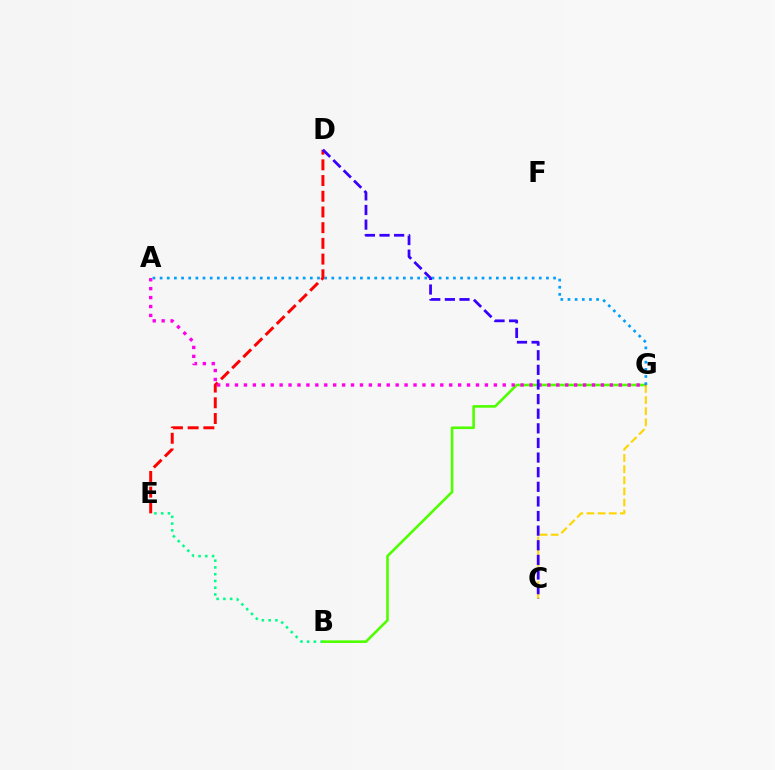{('B', 'E'): [{'color': '#00ff86', 'line_style': 'dotted', 'thickness': 1.84}], ('B', 'G'): [{'color': '#4fff00', 'line_style': 'solid', 'thickness': 1.88}], ('C', 'G'): [{'color': '#ffd500', 'line_style': 'dashed', 'thickness': 1.51}], ('A', 'G'): [{'color': '#009eff', 'line_style': 'dotted', 'thickness': 1.94}, {'color': '#ff00ed', 'line_style': 'dotted', 'thickness': 2.42}], ('D', 'E'): [{'color': '#ff0000', 'line_style': 'dashed', 'thickness': 2.13}], ('C', 'D'): [{'color': '#3700ff', 'line_style': 'dashed', 'thickness': 1.99}]}